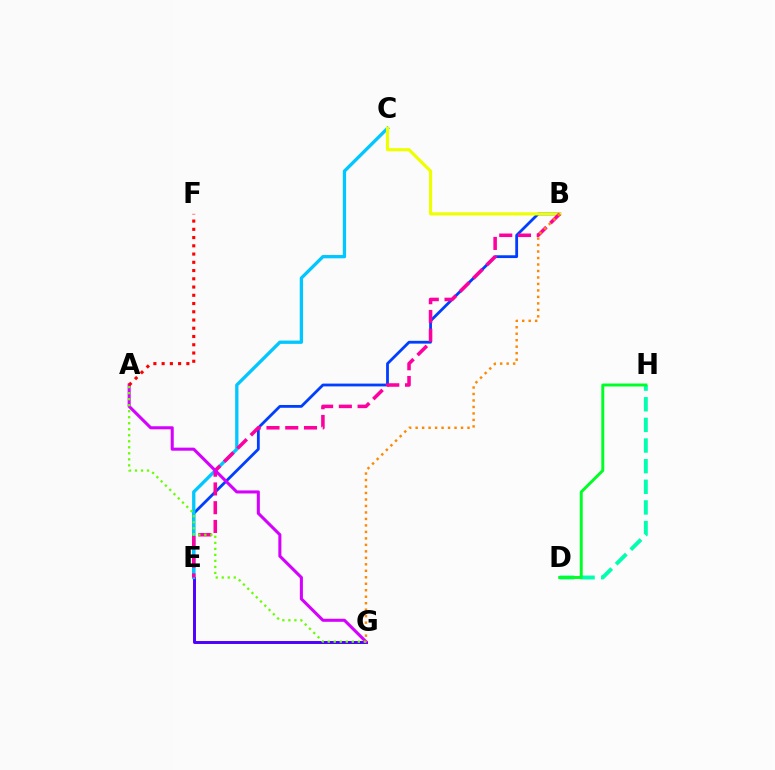{('B', 'E'): [{'color': '#003fff', 'line_style': 'solid', 'thickness': 2.02}, {'color': '#ff00a0', 'line_style': 'dashed', 'thickness': 2.55}], ('E', 'G'): [{'color': '#4f00ff', 'line_style': 'solid', 'thickness': 2.12}], ('C', 'E'): [{'color': '#00c7ff', 'line_style': 'solid', 'thickness': 2.37}], ('B', 'C'): [{'color': '#eeff00', 'line_style': 'solid', 'thickness': 2.28}], ('D', 'H'): [{'color': '#00ffaf', 'line_style': 'dashed', 'thickness': 2.8}, {'color': '#00ff27', 'line_style': 'solid', 'thickness': 2.12}], ('A', 'G'): [{'color': '#d600ff', 'line_style': 'solid', 'thickness': 2.2}, {'color': '#66ff00', 'line_style': 'dotted', 'thickness': 1.64}], ('A', 'F'): [{'color': '#ff0000', 'line_style': 'dotted', 'thickness': 2.24}], ('B', 'G'): [{'color': '#ff8800', 'line_style': 'dotted', 'thickness': 1.76}]}